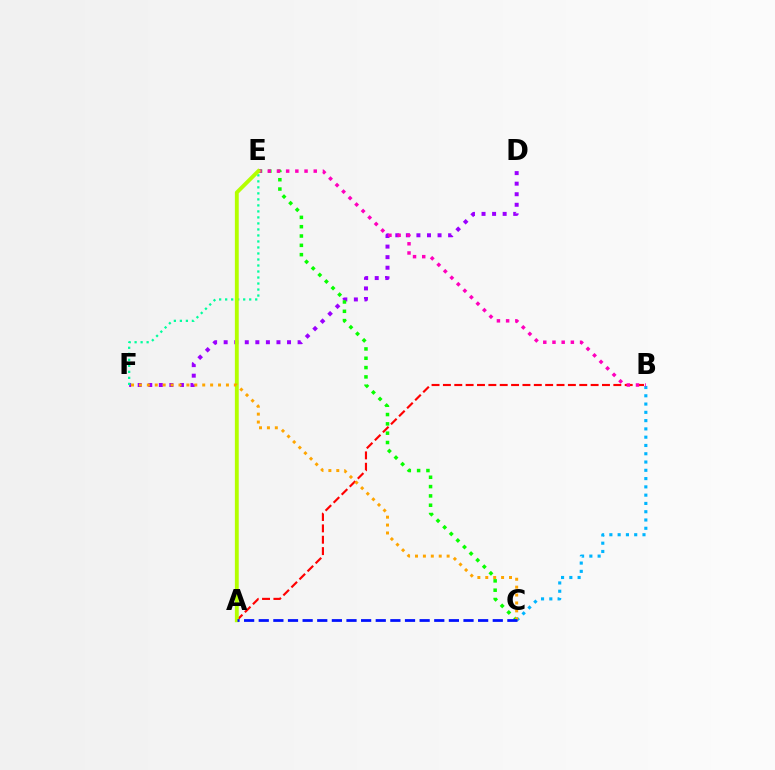{('D', 'F'): [{'color': '#9b00ff', 'line_style': 'dotted', 'thickness': 2.87}], ('B', 'C'): [{'color': '#00b5ff', 'line_style': 'dotted', 'thickness': 2.25}], ('A', 'B'): [{'color': '#ff0000', 'line_style': 'dashed', 'thickness': 1.54}], ('C', 'E'): [{'color': '#08ff00', 'line_style': 'dotted', 'thickness': 2.53}], ('B', 'E'): [{'color': '#ff00bd', 'line_style': 'dotted', 'thickness': 2.5}], ('E', 'F'): [{'color': '#00ff9d', 'line_style': 'dotted', 'thickness': 1.63}], ('A', 'E'): [{'color': '#b3ff00', 'line_style': 'solid', 'thickness': 2.78}], ('C', 'F'): [{'color': '#ffa500', 'line_style': 'dotted', 'thickness': 2.15}], ('A', 'C'): [{'color': '#0010ff', 'line_style': 'dashed', 'thickness': 1.99}]}